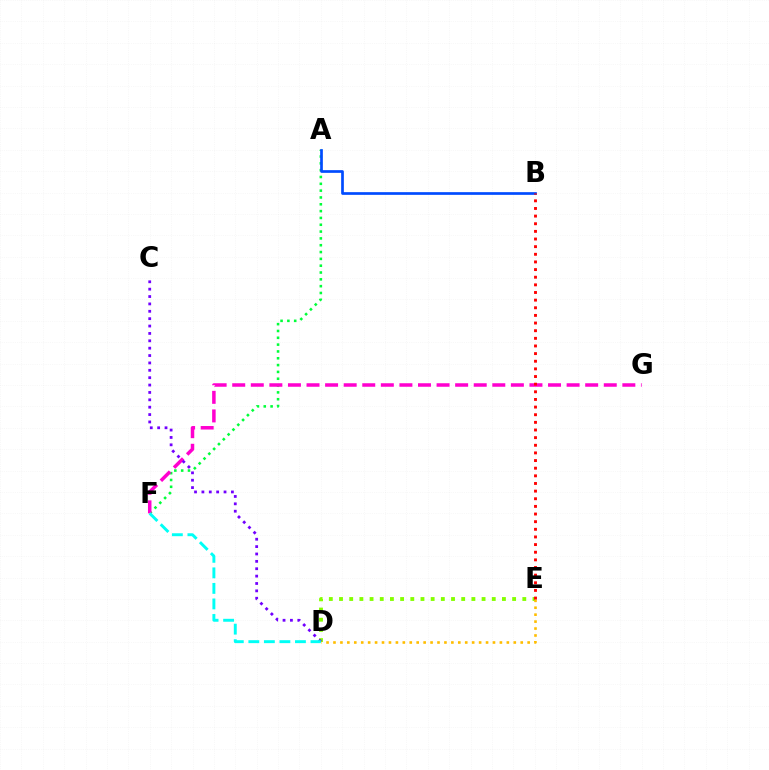{('A', 'F'): [{'color': '#00ff39', 'line_style': 'dotted', 'thickness': 1.85}], ('A', 'B'): [{'color': '#004bff', 'line_style': 'solid', 'thickness': 1.94}], ('F', 'G'): [{'color': '#ff00cf', 'line_style': 'dashed', 'thickness': 2.52}], ('D', 'E'): [{'color': '#84ff00', 'line_style': 'dotted', 'thickness': 2.77}, {'color': '#ffbd00', 'line_style': 'dotted', 'thickness': 1.88}], ('C', 'D'): [{'color': '#7200ff', 'line_style': 'dotted', 'thickness': 2.0}], ('D', 'F'): [{'color': '#00fff6', 'line_style': 'dashed', 'thickness': 2.11}], ('B', 'E'): [{'color': '#ff0000', 'line_style': 'dotted', 'thickness': 2.08}]}